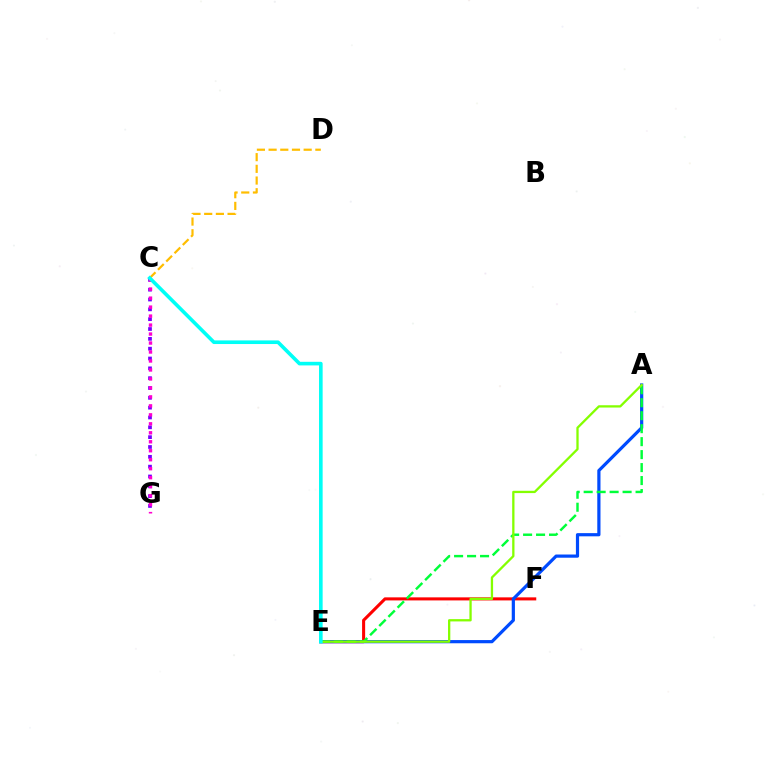{('E', 'F'): [{'color': '#ff0000', 'line_style': 'solid', 'thickness': 2.2}], ('C', 'G'): [{'color': '#7200ff', 'line_style': 'dotted', 'thickness': 2.67}, {'color': '#ff00cf', 'line_style': 'dotted', 'thickness': 2.44}], ('A', 'E'): [{'color': '#004bff', 'line_style': 'solid', 'thickness': 2.3}, {'color': '#00ff39', 'line_style': 'dashed', 'thickness': 1.76}, {'color': '#84ff00', 'line_style': 'solid', 'thickness': 1.65}], ('C', 'D'): [{'color': '#ffbd00', 'line_style': 'dashed', 'thickness': 1.59}], ('C', 'E'): [{'color': '#00fff6', 'line_style': 'solid', 'thickness': 2.6}]}